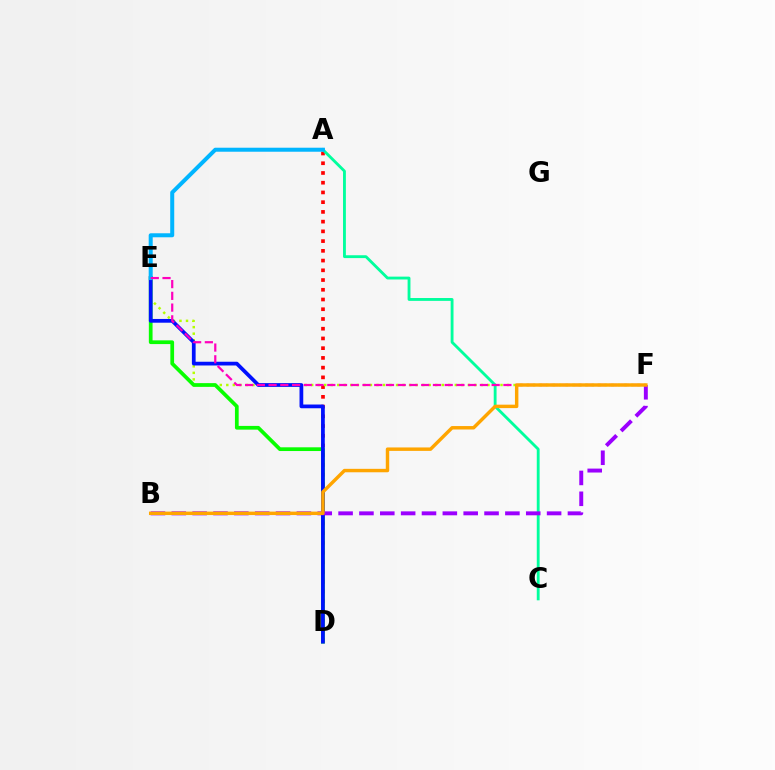{('A', 'D'): [{'color': '#ff0000', 'line_style': 'dotted', 'thickness': 2.64}], ('E', 'F'): [{'color': '#b3ff00', 'line_style': 'dotted', 'thickness': 1.77}, {'color': '#ff00bd', 'line_style': 'dashed', 'thickness': 1.6}], ('D', 'E'): [{'color': '#08ff00', 'line_style': 'solid', 'thickness': 2.68}, {'color': '#0010ff', 'line_style': 'solid', 'thickness': 2.69}], ('A', 'C'): [{'color': '#00ff9d', 'line_style': 'solid', 'thickness': 2.05}], ('B', 'F'): [{'color': '#9b00ff', 'line_style': 'dashed', 'thickness': 2.83}, {'color': '#ffa500', 'line_style': 'solid', 'thickness': 2.48}], ('A', 'E'): [{'color': '#00b5ff', 'line_style': 'solid', 'thickness': 2.89}]}